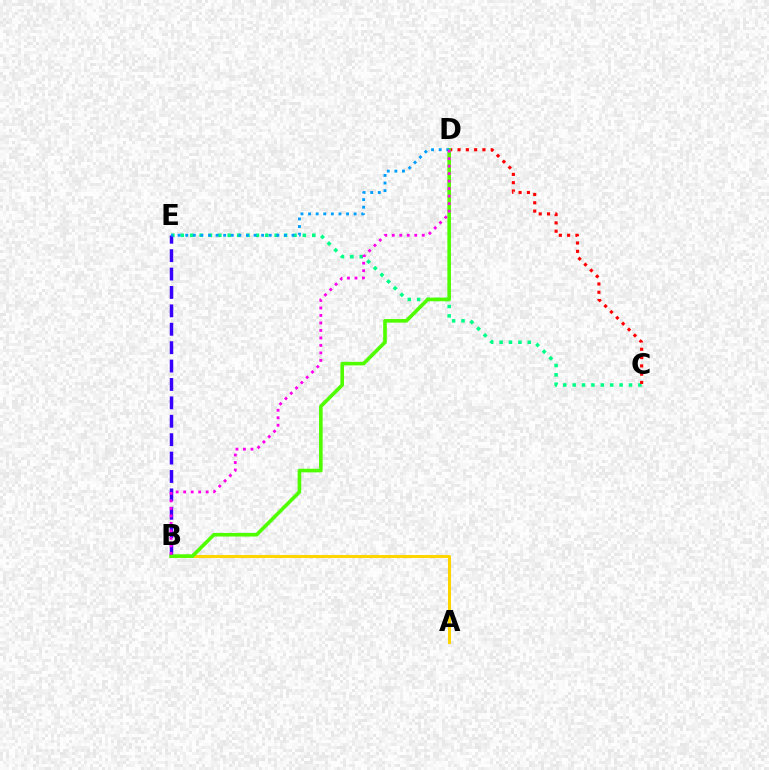{('C', 'E'): [{'color': '#00ff86', 'line_style': 'dotted', 'thickness': 2.55}], ('B', 'E'): [{'color': '#3700ff', 'line_style': 'dashed', 'thickness': 2.5}], ('C', 'D'): [{'color': '#ff0000', 'line_style': 'dotted', 'thickness': 2.26}], ('A', 'B'): [{'color': '#ffd500', 'line_style': 'solid', 'thickness': 2.19}], ('B', 'D'): [{'color': '#4fff00', 'line_style': 'solid', 'thickness': 2.6}, {'color': '#ff00ed', 'line_style': 'dotted', 'thickness': 2.04}], ('D', 'E'): [{'color': '#009eff', 'line_style': 'dotted', 'thickness': 2.06}]}